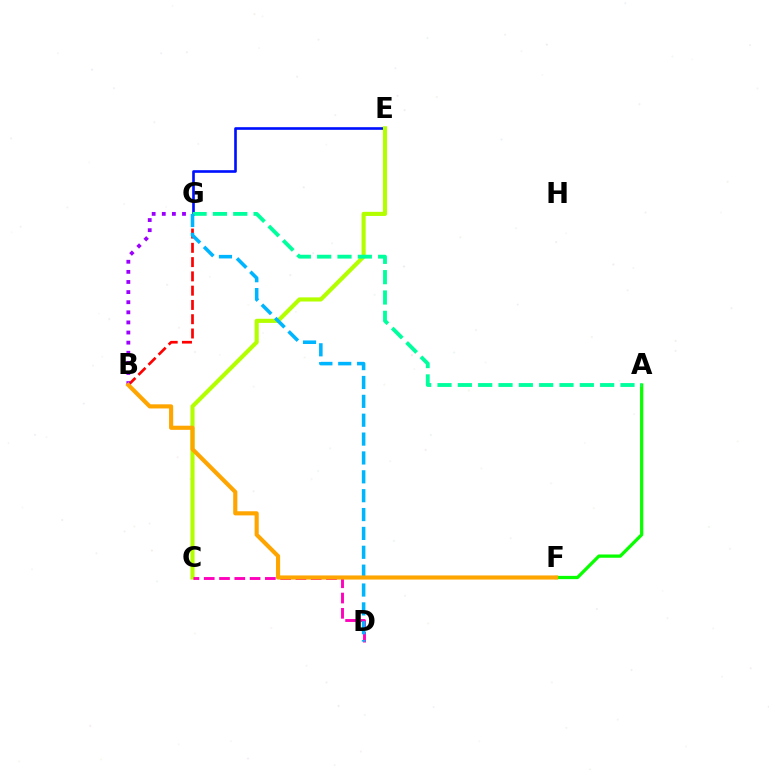{('E', 'G'): [{'color': '#0010ff', 'line_style': 'solid', 'thickness': 1.9}], ('C', 'E'): [{'color': '#b3ff00', 'line_style': 'solid', 'thickness': 2.98}], ('A', 'F'): [{'color': '#08ff00', 'line_style': 'solid', 'thickness': 2.35}], ('A', 'G'): [{'color': '#00ff9d', 'line_style': 'dashed', 'thickness': 2.76}], ('B', 'G'): [{'color': '#ff0000', 'line_style': 'dashed', 'thickness': 1.94}, {'color': '#9b00ff', 'line_style': 'dotted', 'thickness': 2.75}], ('C', 'D'): [{'color': '#ff00bd', 'line_style': 'dashed', 'thickness': 2.08}], ('D', 'G'): [{'color': '#00b5ff', 'line_style': 'dashed', 'thickness': 2.56}], ('B', 'F'): [{'color': '#ffa500', 'line_style': 'solid', 'thickness': 2.97}]}